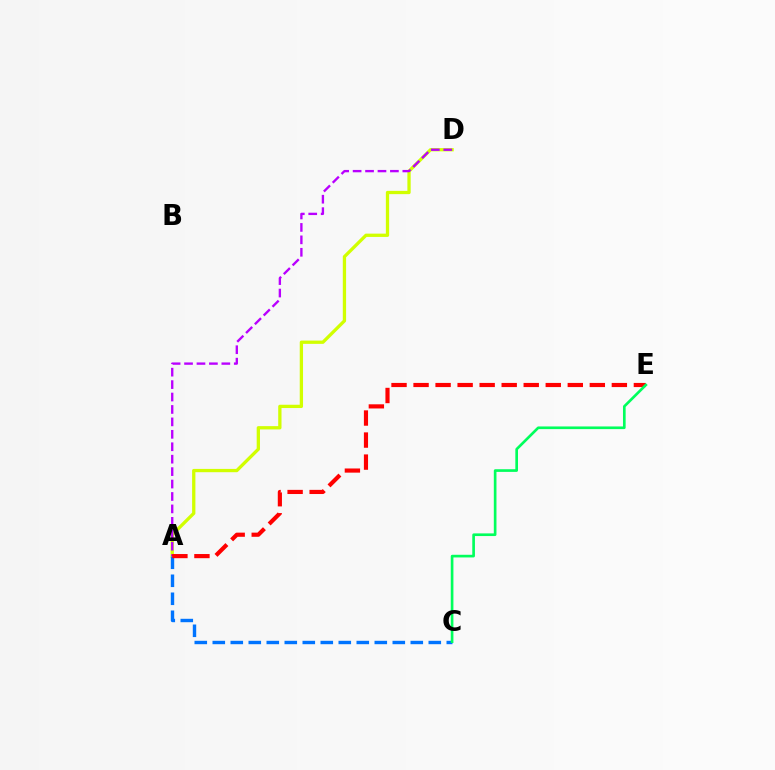{('A', 'D'): [{'color': '#d1ff00', 'line_style': 'solid', 'thickness': 2.37}, {'color': '#b900ff', 'line_style': 'dashed', 'thickness': 1.69}], ('A', 'C'): [{'color': '#0074ff', 'line_style': 'dashed', 'thickness': 2.45}], ('A', 'E'): [{'color': '#ff0000', 'line_style': 'dashed', 'thickness': 2.99}], ('C', 'E'): [{'color': '#00ff5c', 'line_style': 'solid', 'thickness': 1.92}]}